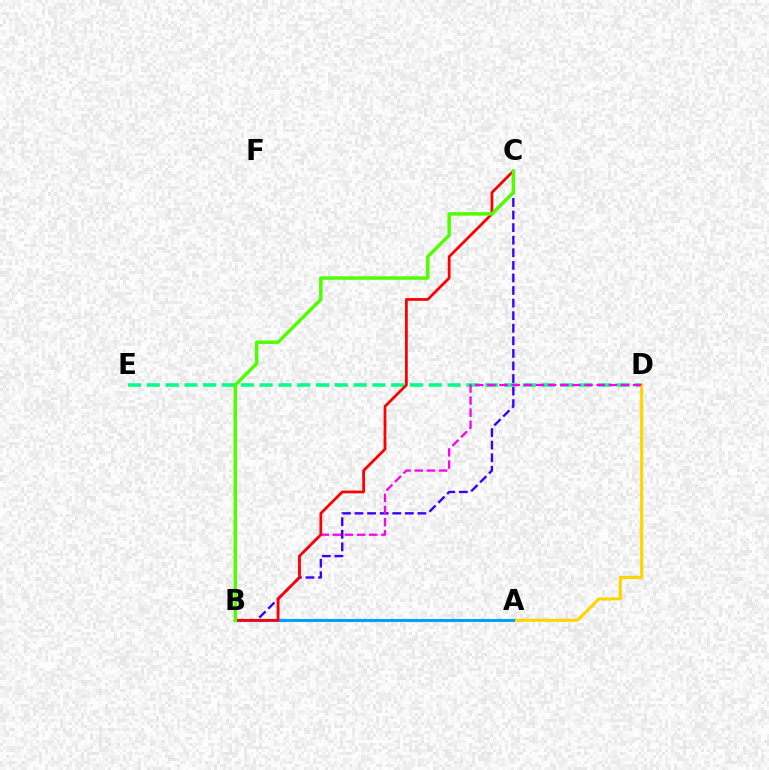{('B', 'C'): [{'color': '#3700ff', 'line_style': 'dashed', 'thickness': 1.71}, {'color': '#ff0000', 'line_style': 'solid', 'thickness': 1.99}, {'color': '#4fff00', 'line_style': 'solid', 'thickness': 2.5}], ('D', 'E'): [{'color': '#00ff86', 'line_style': 'dashed', 'thickness': 2.55}], ('A', 'D'): [{'color': '#ffd500', 'line_style': 'solid', 'thickness': 2.22}], ('A', 'B'): [{'color': '#009eff', 'line_style': 'solid', 'thickness': 2.19}], ('B', 'D'): [{'color': '#ff00ed', 'line_style': 'dashed', 'thickness': 1.65}]}